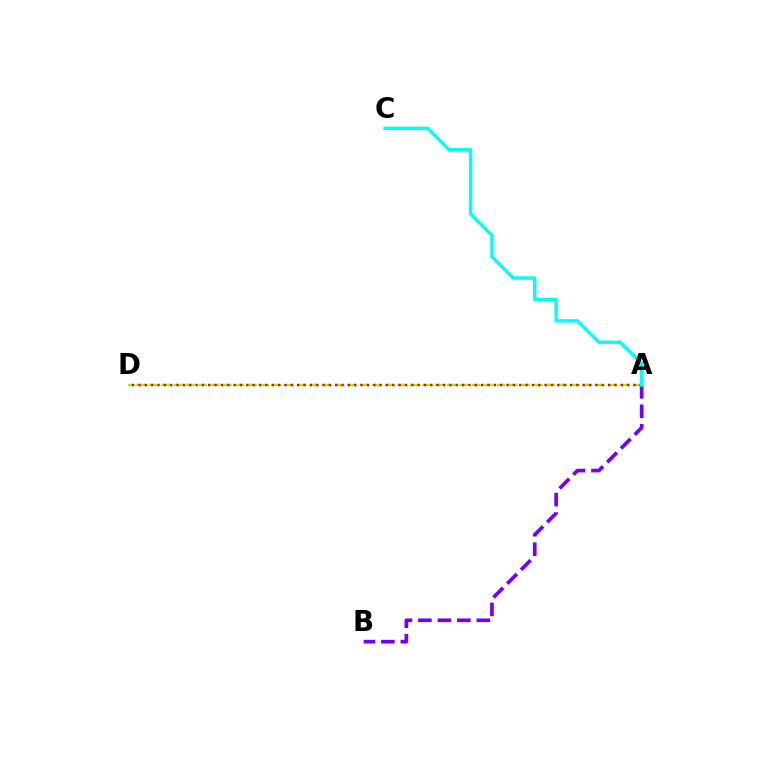{('A', 'D'): [{'color': '#84ff00', 'line_style': 'dashed', 'thickness': 1.69}, {'color': '#ff0000', 'line_style': 'dotted', 'thickness': 1.72}], ('A', 'B'): [{'color': '#7200ff', 'line_style': 'dashed', 'thickness': 2.65}], ('A', 'C'): [{'color': '#00fff6', 'line_style': 'solid', 'thickness': 2.45}]}